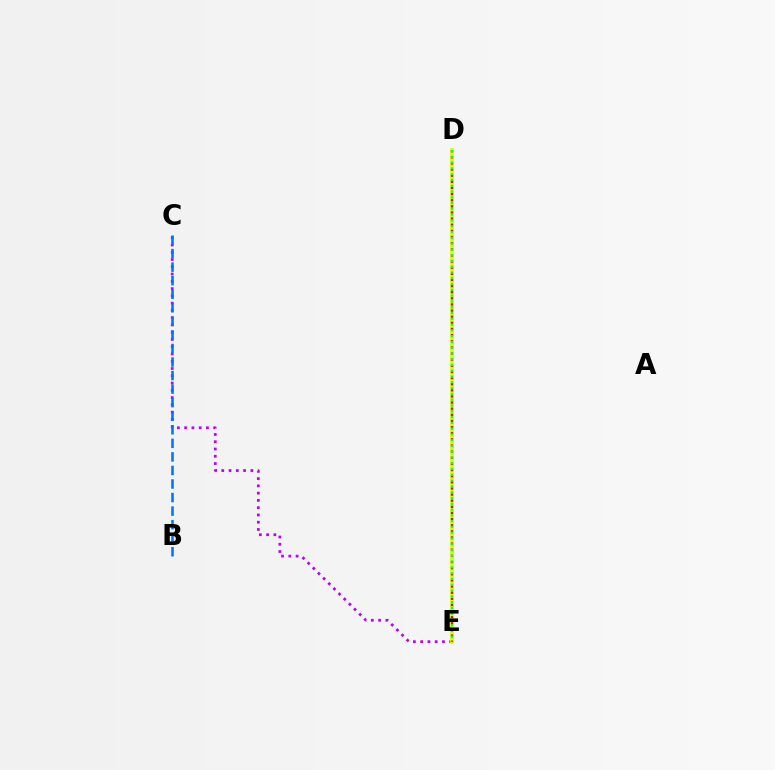{('C', 'E'): [{'color': '#b900ff', 'line_style': 'dotted', 'thickness': 1.97}], ('D', 'E'): [{'color': '#d1ff00', 'line_style': 'solid', 'thickness': 2.67}, {'color': '#ff0000', 'line_style': 'dotted', 'thickness': 1.67}, {'color': '#00ff5c', 'line_style': 'dotted', 'thickness': 1.57}], ('B', 'C'): [{'color': '#0074ff', 'line_style': 'dashed', 'thickness': 1.84}]}